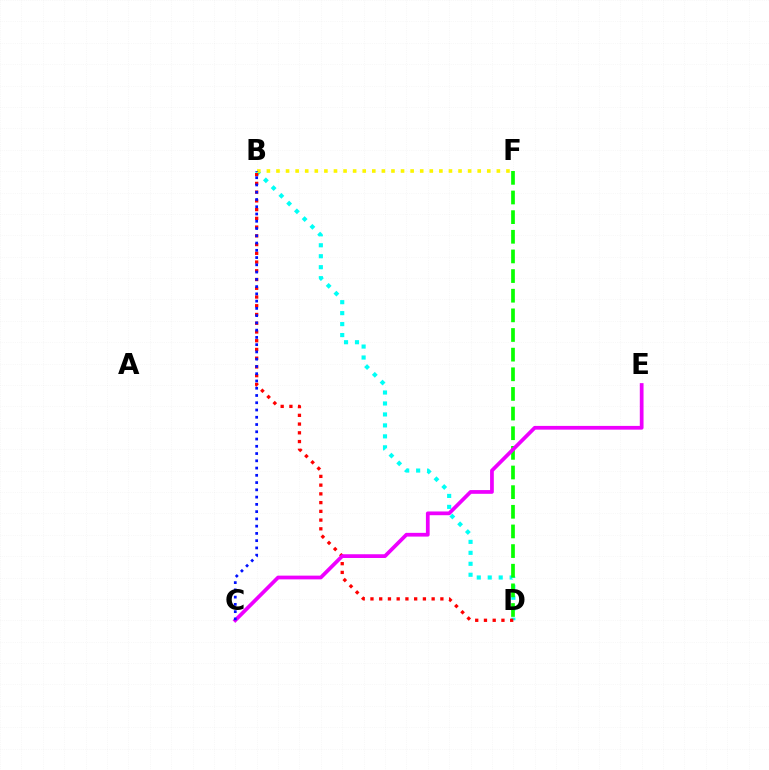{('B', 'D'): [{'color': '#00fff6', 'line_style': 'dotted', 'thickness': 2.98}, {'color': '#ff0000', 'line_style': 'dotted', 'thickness': 2.37}], ('D', 'F'): [{'color': '#08ff00', 'line_style': 'dashed', 'thickness': 2.67}], ('B', 'F'): [{'color': '#fcf500', 'line_style': 'dotted', 'thickness': 2.6}], ('C', 'E'): [{'color': '#ee00ff', 'line_style': 'solid', 'thickness': 2.69}], ('B', 'C'): [{'color': '#0010ff', 'line_style': 'dotted', 'thickness': 1.97}]}